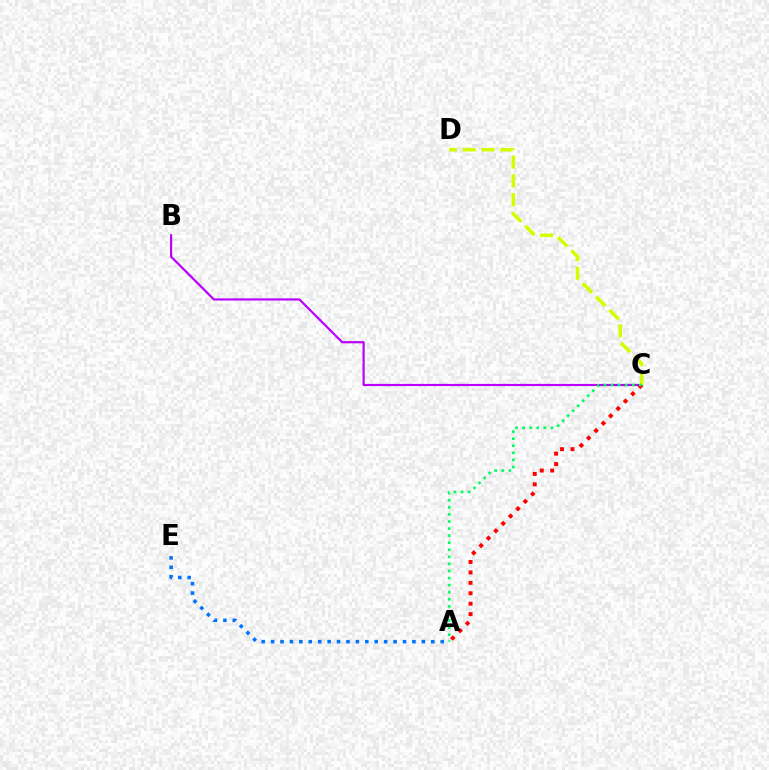{('B', 'C'): [{'color': '#b900ff', 'line_style': 'solid', 'thickness': 1.57}], ('C', 'D'): [{'color': '#d1ff00', 'line_style': 'dashed', 'thickness': 2.55}], ('A', 'E'): [{'color': '#0074ff', 'line_style': 'dotted', 'thickness': 2.56}], ('A', 'C'): [{'color': '#ff0000', 'line_style': 'dotted', 'thickness': 2.83}, {'color': '#00ff5c', 'line_style': 'dotted', 'thickness': 1.92}]}